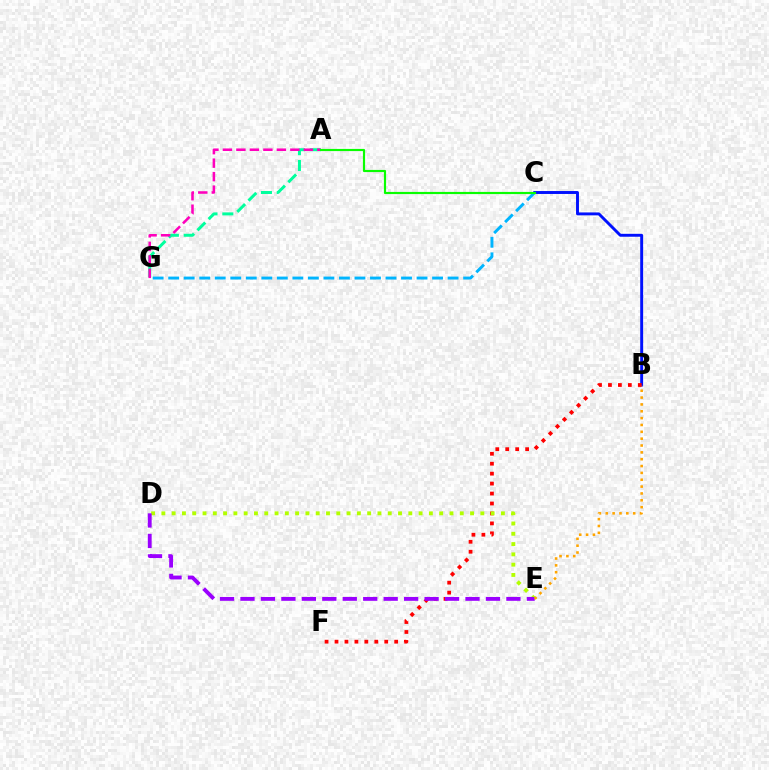{('B', 'C'): [{'color': '#0010ff', 'line_style': 'solid', 'thickness': 2.1}], ('B', 'F'): [{'color': '#ff0000', 'line_style': 'dotted', 'thickness': 2.7}], ('A', 'G'): [{'color': '#00ff9d', 'line_style': 'dashed', 'thickness': 2.15}, {'color': '#ff00bd', 'line_style': 'dashed', 'thickness': 1.83}], ('C', 'G'): [{'color': '#00b5ff', 'line_style': 'dashed', 'thickness': 2.11}], ('D', 'E'): [{'color': '#b3ff00', 'line_style': 'dotted', 'thickness': 2.8}, {'color': '#9b00ff', 'line_style': 'dashed', 'thickness': 2.78}], ('A', 'C'): [{'color': '#08ff00', 'line_style': 'solid', 'thickness': 1.56}], ('B', 'E'): [{'color': '#ffa500', 'line_style': 'dotted', 'thickness': 1.86}]}